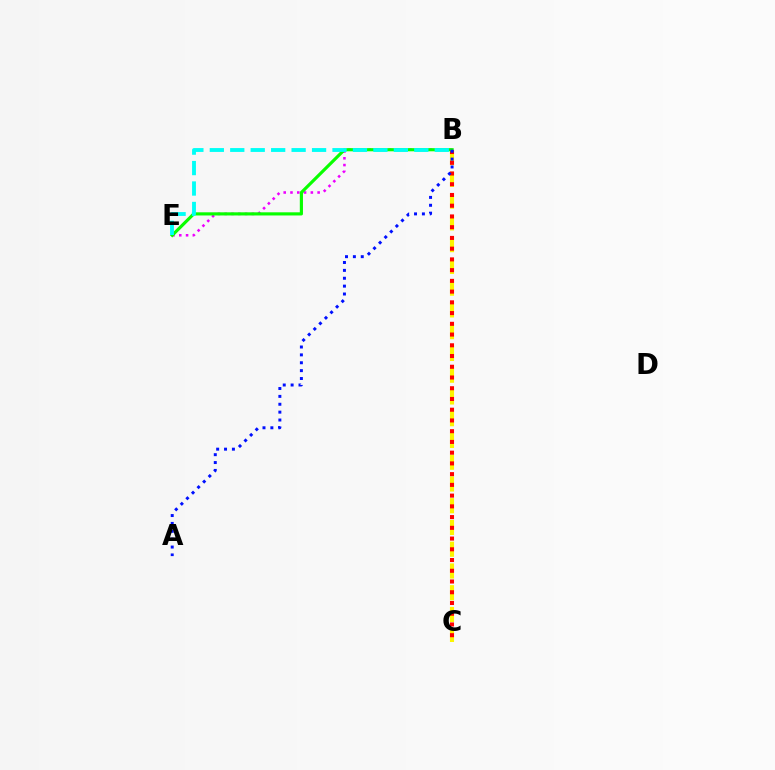{('B', 'C'): [{'color': '#fcf500', 'line_style': 'dashed', 'thickness': 2.96}, {'color': '#ff0000', 'line_style': 'dotted', 'thickness': 2.92}], ('B', 'E'): [{'color': '#ee00ff', 'line_style': 'dotted', 'thickness': 1.84}, {'color': '#08ff00', 'line_style': 'solid', 'thickness': 2.27}, {'color': '#00fff6', 'line_style': 'dashed', 'thickness': 2.78}], ('A', 'B'): [{'color': '#0010ff', 'line_style': 'dotted', 'thickness': 2.14}]}